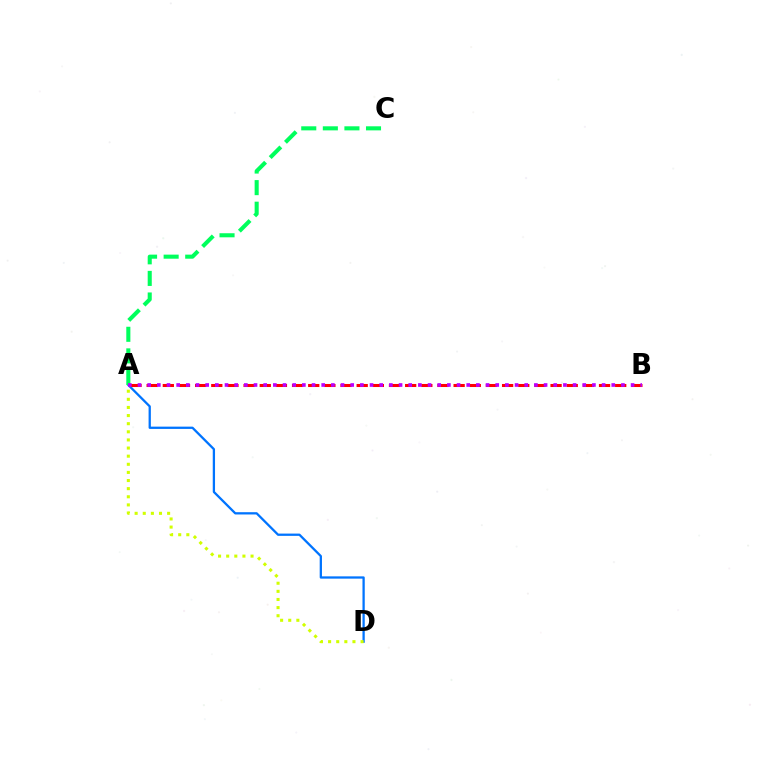{('A', 'D'): [{'color': '#0074ff', 'line_style': 'solid', 'thickness': 1.64}, {'color': '#d1ff00', 'line_style': 'dotted', 'thickness': 2.21}], ('A', 'B'): [{'color': '#ff0000', 'line_style': 'dashed', 'thickness': 2.19}, {'color': '#b900ff', 'line_style': 'dotted', 'thickness': 2.63}], ('A', 'C'): [{'color': '#00ff5c', 'line_style': 'dashed', 'thickness': 2.93}]}